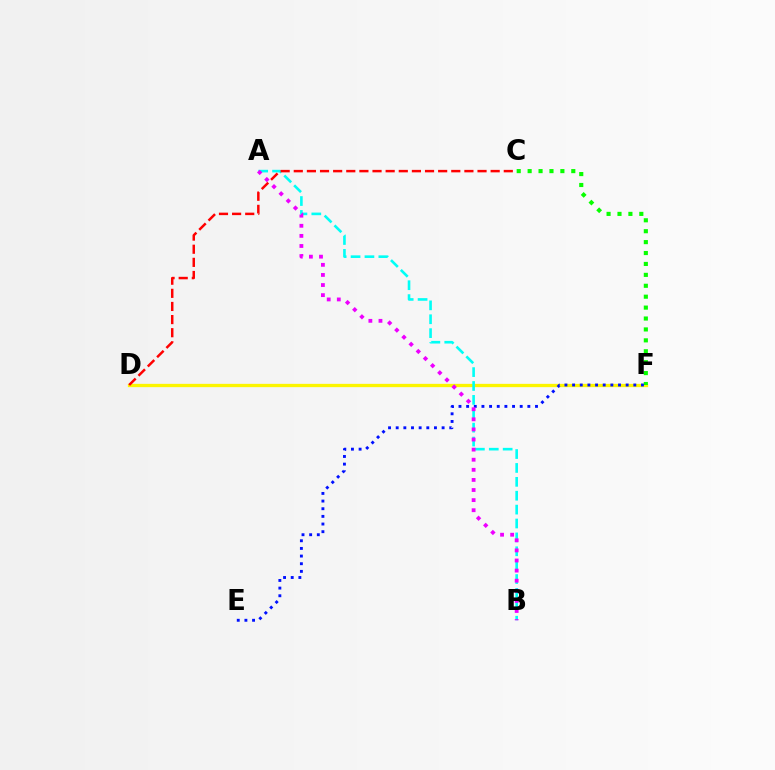{('D', 'F'): [{'color': '#fcf500', 'line_style': 'solid', 'thickness': 2.38}], ('C', 'F'): [{'color': '#08ff00', 'line_style': 'dotted', 'thickness': 2.97}], ('A', 'B'): [{'color': '#00fff6', 'line_style': 'dashed', 'thickness': 1.89}, {'color': '#ee00ff', 'line_style': 'dotted', 'thickness': 2.74}], ('E', 'F'): [{'color': '#0010ff', 'line_style': 'dotted', 'thickness': 2.08}], ('C', 'D'): [{'color': '#ff0000', 'line_style': 'dashed', 'thickness': 1.78}]}